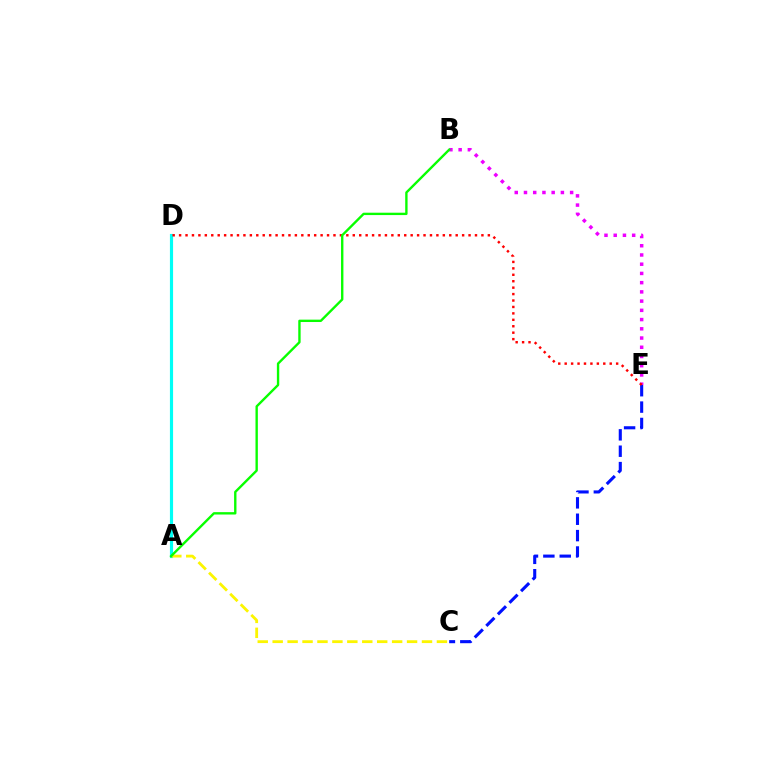{('A', 'D'): [{'color': '#00fff6', 'line_style': 'solid', 'thickness': 2.27}], ('B', 'E'): [{'color': '#ee00ff', 'line_style': 'dotted', 'thickness': 2.51}], ('A', 'C'): [{'color': '#fcf500', 'line_style': 'dashed', 'thickness': 2.03}], ('C', 'E'): [{'color': '#0010ff', 'line_style': 'dashed', 'thickness': 2.22}], ('D', 'E'): [{'color': '#ff0000', 'line_style': 'dotted', 'thickness': 1.75}], ('A', 'B'): [{'color': '#08ff00', 'line_style': 'solid', 'thickness': 1.71}]}